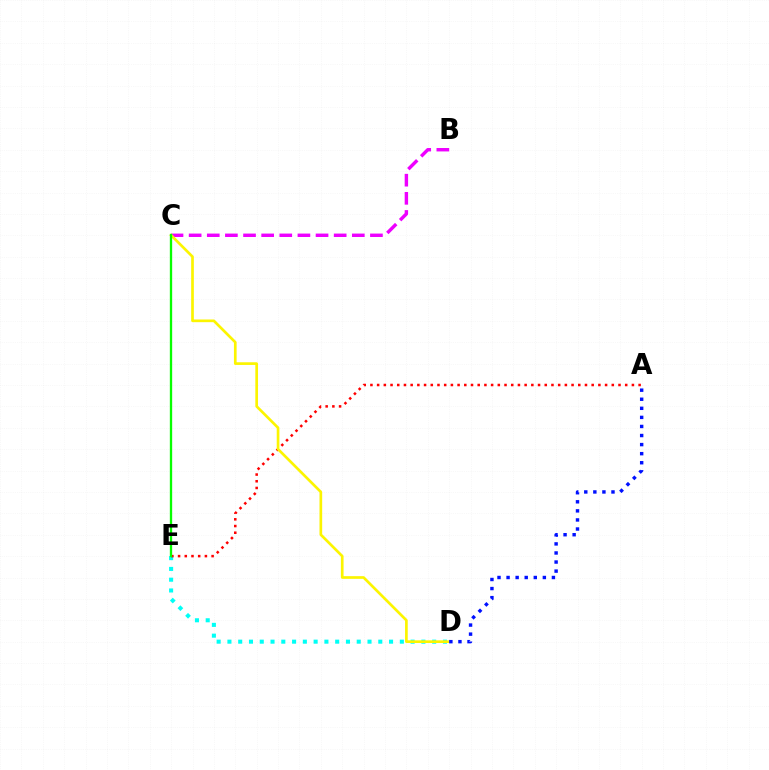{('D', 'E'): [{'color': '#00fff6', 'line_style': 'dotted', 'thickness': 2.93}], ('A', 'E'): [{'color': '#ff0000', 'line_style': 'dotted', 'thickness': 1.82}], ('B', 'C'): [{'color': '#ee00ff', 'line_style': 'dashed', 'thickness': 2.46}], ('C', 'D'): [{'color': '#fcf500', 'line_style': 'solid', 'thickness': 1.93}], ('A', 'D'): [{'color': '#0010ff', 'line_style': 'dotted', 'thickness': 2.46}], ('C', 'E'): [{'color': '#08ff00', 'line_style': 'solid', 'thickness': 1.68}]}